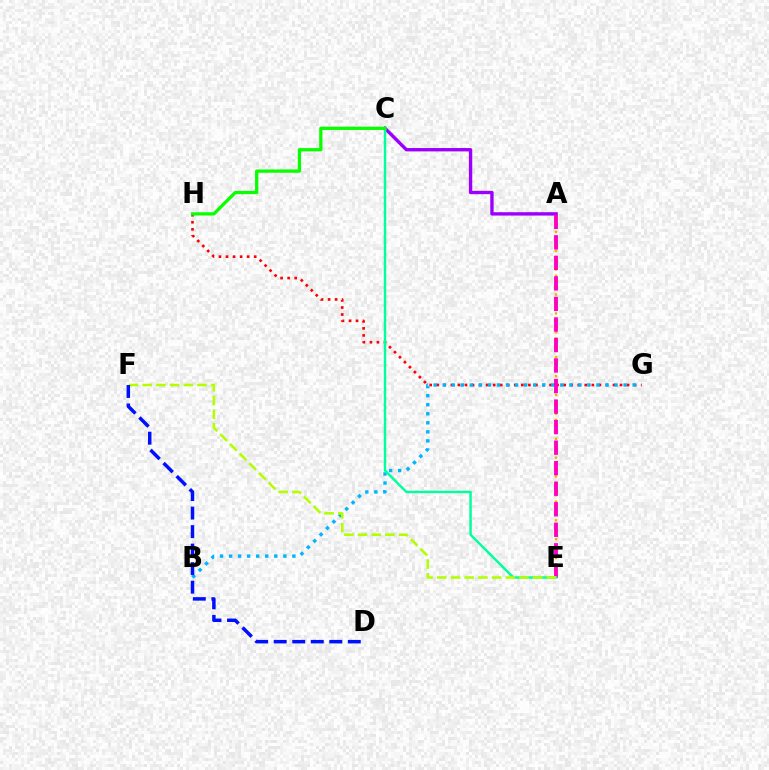{('A', 'E'): [{'color': '#ffa500', 'line_style': 'dotted', 'thickness': 1.7}, {'color': '#ff00bd', 'line_style': 'dashed', 'thickness': 2.79}], ('G', 'H'): [{'color': '#ff0000', 'line_style': 'dotted', 'thickness': 1.91}], ('B', 'G'): [{'color': '#00b5ff', 'line_style': 'dotted', 'thickness': 2.46}], ('A', 'C'): [{'color': '#9b00ff', 'line_style': 'solid', 'thickness': 2.42}], ('C', 'E'): [{'color': '#00ff9d', 'line_style': 'solid', 'thickness': 1.75}], ('E', 'F'): [{'color': '#b3ff00', 'line_style': 'dashed', 'thickness': 1.86}], ('C', 'H'): [{'color': '#08ff00', 'line_style': 'solid', 'thickness': 2.35}], ('D', 'F'): [{'color': '#0010ff', 'line_style': 'dashed', 'thickness': 2.52}]}